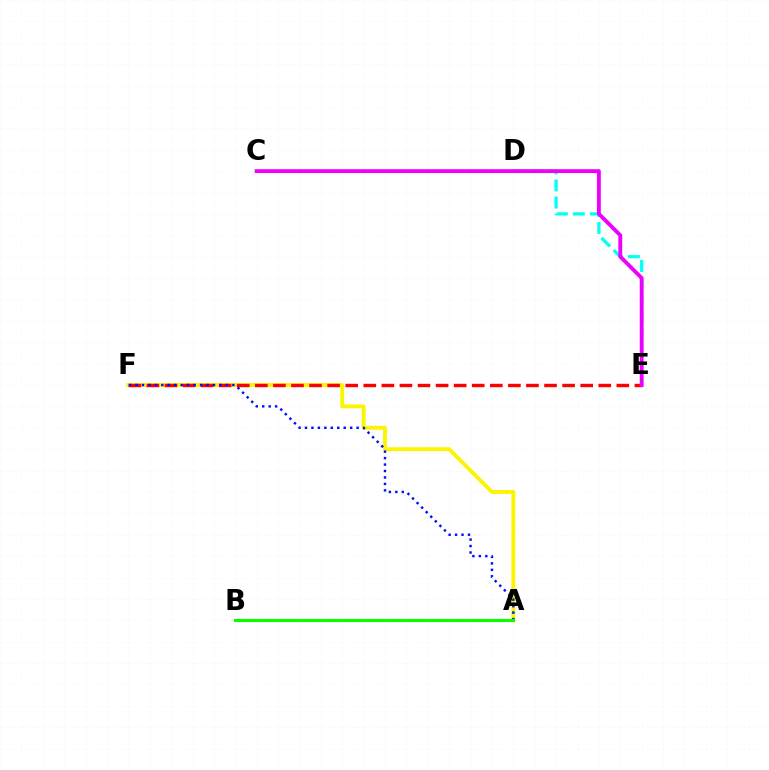{('A', 'F'): [{'color': '#fcf500', 'line_style': 'solid', 'thickness': 2.79}, {'color': '#0010ff', 'line_style': 'dotted', 'thickness': 1.75}], ('D', 'E'): [{'color': '#00fff6', 'line_style': 'dashed', 'thickness': 2.32}], ('E', 'F'): [{'color': '#ff0000', 'line_style': 'dashed', 'thickness': 2.46}], ('C', 'E'): [{'color': '#ee00ff', 'line_style': 'solid', 'thickness': 2.77}], ('A', 'B'): [{'color': '#08ff00', 'line_style': 'solid', 'thickness': 2.22}]}